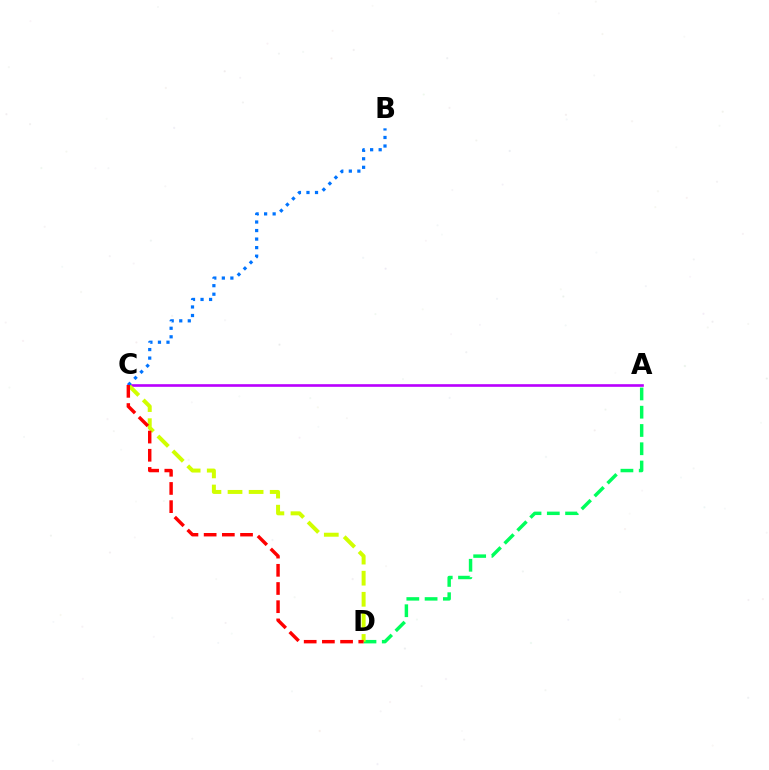{('A', 'C'): [{'color': '#b900ff', 'line_style': 'solid', 'thickness': 1.9}], ('A', 'D'): [{'color': '#00ff5c', 'line_style': 'dashed', 'thickness': 2.48}], ('C', 'D'): [{'color': '#d1ff00', 'line_style': 'dashed', 'thickness': 2.86}, {'color': '#ff0000', 'line_style': 'dashed', 'thickness': 2.47}], ('B', 'C'): [{'color': '#0074ff', 'line_style': 'dotted', 'thickness': 2.32}]}